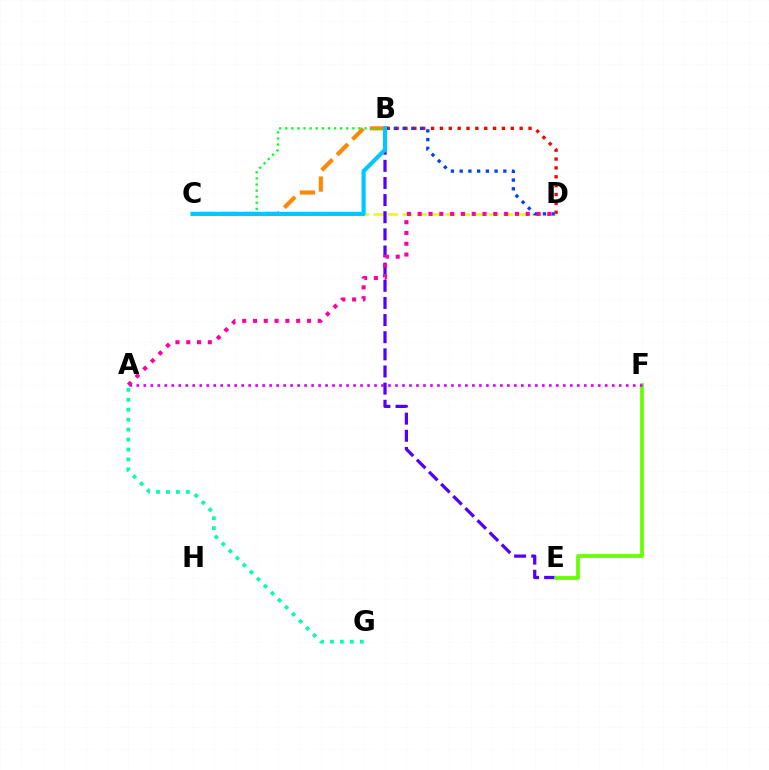{('B', 'C'): [{'color': '#ff8800', 'line_style': 'dashed', 'thickness': 2.96}, {'color': '#00ff27', 'line_style': 'dotted', 'thickness': 1.66}, {'color': '#00c7ff', 'line_style': 'solid', 'thickness': 2.98}], ('C', 'D'): [{'color': '#eeff00', 'line_style': 'dashed', 'thickness': 1.96}], ('B', 'E'): [{'color': '#4f00ff', 'line_style': 'dashed', 'thickness': 2.33}], ('B', 'D'): [{'color': '#ff0000', 'line_style': 'dotted', 'thickness': 2.41}, {'color': '#003fff', 'line_style': 'dotted', 'thickness': 2.37}], ('E', 'F'): [{'color': '#66ff00', 'line_style': 'solid', 'thickness': 2.71}], ('A', 'D'): [{'color': '#ff00a0', 'line_style': 'dotted', 'thickness': 2.93}], ('A', 'G'): [{'color': '#00ffaf', 'line_style': 'dotted', 'thickness': 2.7}], ('A', 'F'): [{'color': '#d600ff', 'line_style': 'dotted', 'thickness': 1.9}]}